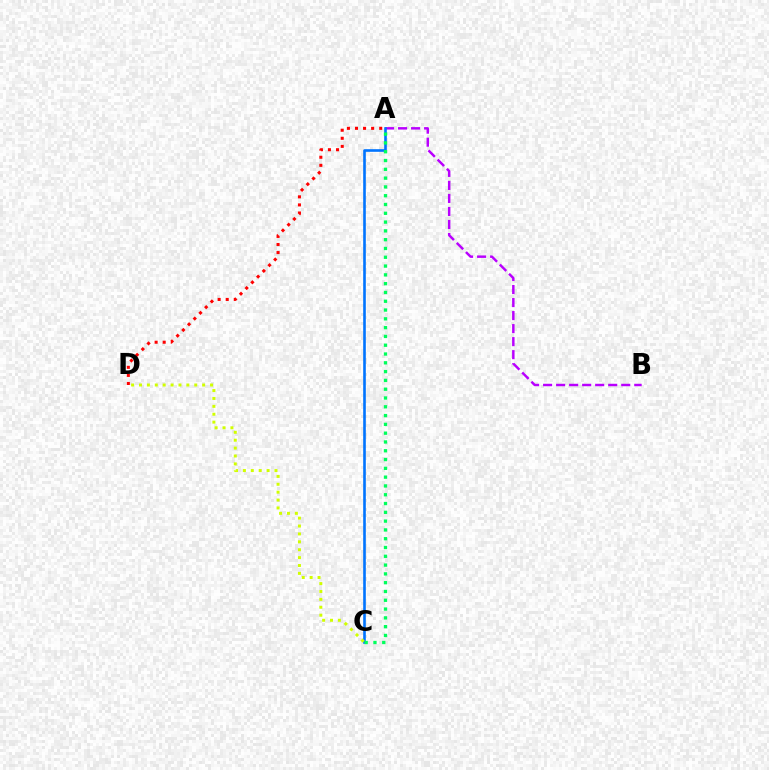{('A', 'D'): [{'color': '#ff0000', 'line_style': 'dotted', 'thickness': 2.19}], ('A', 'B'): [{'color': '#b900ff', 'line_style': 'dashed', 'thickness': 1.77}], ('A', 'C'): [{'color': '#0074ff', 'line_style': 'solid', 'thickness': 1.89}, {'color': '#00ff5c', 'line_style': 'dotted', 'thickness': 2.39}], ('C', 'D'): [{'color': '#d1ff00', 'line_style': 'dotted', 'thickness': 2.14}]}